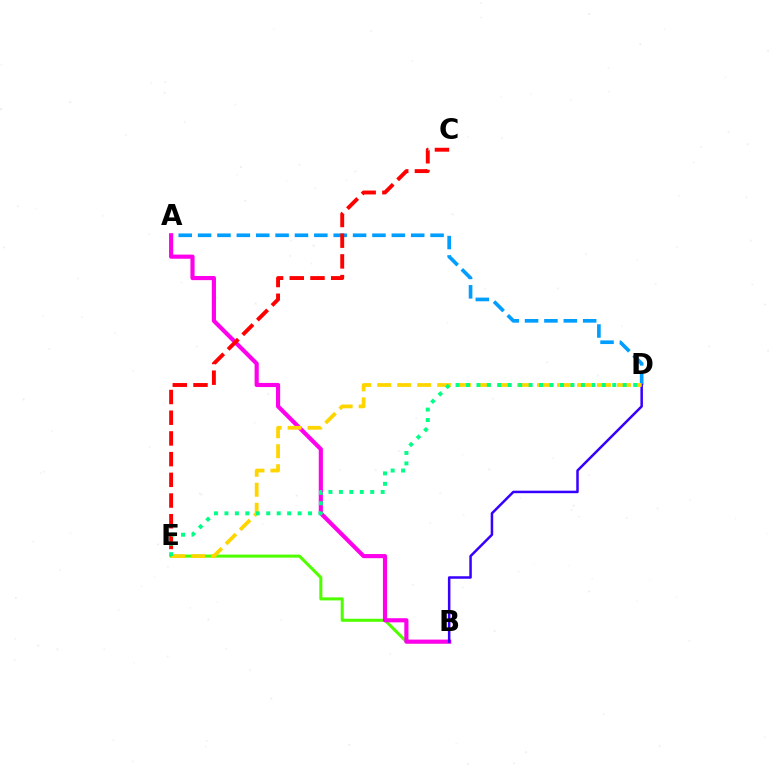{('B', 'E'): [{'color': '#4fff00', 'line_style': 'solid', 'thickness': 2.19}], ('A', 'D'): [{'color': '#009eff', 'line_style': 'dashed', 'thickness': 2.63}], ('A', 'B'): [{'color': '#ff00ed', 'line_style': 'solid', 'thickness': 2.99}], ('C', 'E'): [{'color': '#ff0000', 'line_style': 'dashed', 'thickness': 2.81}], ('B', 'D'): [{'color': '#3700ff', 'line_style': 'solid', 'thickness': 1.81}], ('D', 'E'): [{'color': '#ffd500', 'line_style': 'dashed', 'thickness': 2.71}, {'color': '#00ff86', 'line_style': 'dotted', 'thickness': 2.84}]}